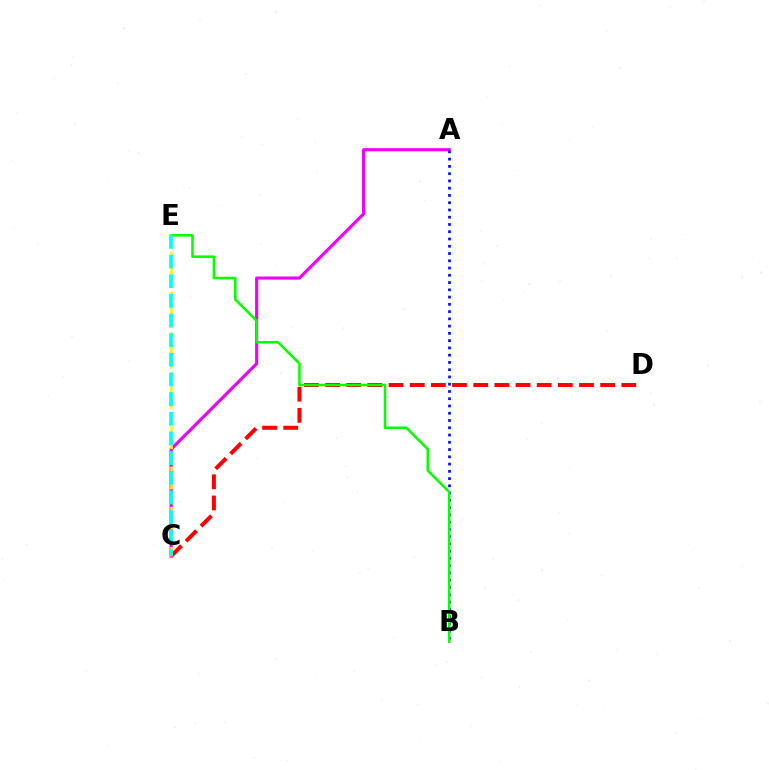{('A', 'C'): [{'color': '#ee00ff', 'line_style': 'solid', 'thickness': 2.25}], ('C', 'D'): [{'color': '#ff0000', 'line_style': 'dashed', 'thickness': 2.87}], ('A', 'B'): [{'color': '#0010ff', 'line_style': 'dotted', 'thickness': 1.97}], ('C', 'E'): [{'color': '#fcf500', 'line_style': 'dashed', 'thickness': 1.82}, {'color': '#00fff6', 'line_style': 'dashed', 'thickness': 2.67}], ('B', 'E'): [{'color': '#08ff00', 'line_style': 'solid', 'thickness': 1.84}]}